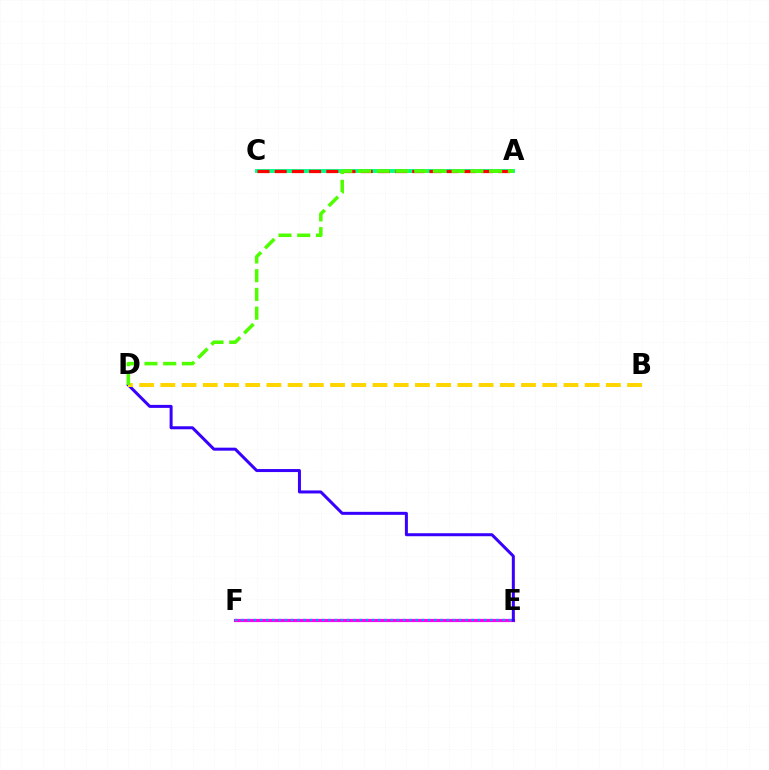{('A', 'C'): [{'color': '#00ff86', 'line_style': 'solid', 'thickness': 2.79}, {'color': '#ff0000', 'line_style': 'dashed', 'thickness': 2.34}], ('E', 'F'): [{'color': '#ff00ed', 'line_style': 'solid', 'thickness': 2.3}, {'color': '#009eff', 'line_style': 'dotted', 'thickness': 1.69}], ('D', 'E'): [{'color': '#3700ff', 'line_style': 'solid', 'thickness': 2.16}], ('B', 'D'): [{'color': '#ffd500', 'line_style': 'dashed', 'thickness': 2.88}], ('A', 'D'): [{'color': '#4fff00', 'line_style': 'dashed', 'thickness': 2.54}]}